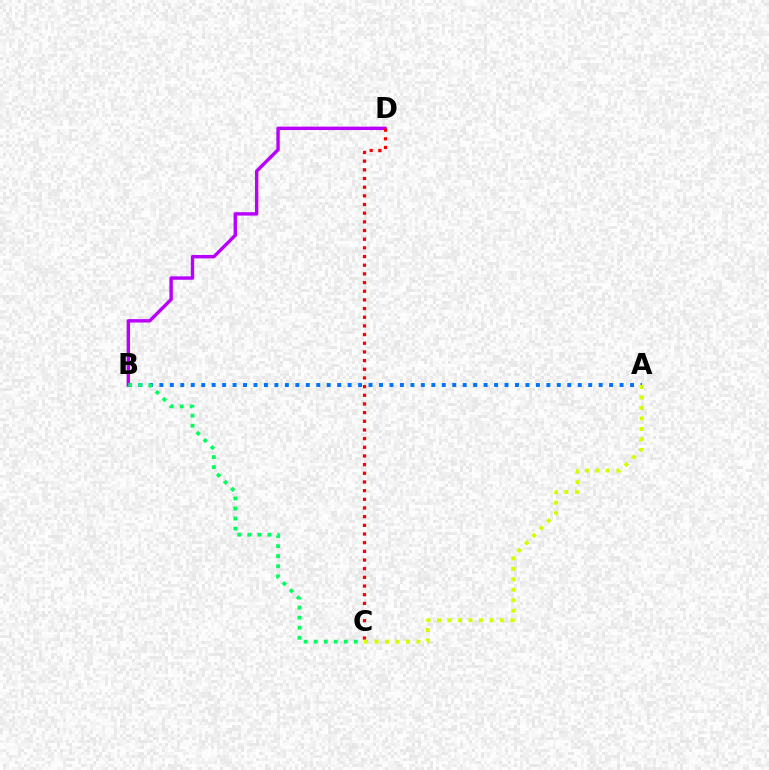{('A', 'B'): [{'color': '#0074ff', 'line_style': 'dotted', 'thickness': 2.84}], ('B', 'D'): [{'color': '#b900ff', 'line_style': 'solid', 'thickness': 2.44}], ('C', 'D'): [{'color': '#ff0000', 'line_style': 'dotted', 'thickness': 2.36}], ('B', 'C'): [{'color': '#00ff5c', 'line_style': 'dotted', 'thickness': 2.73}], ('A', 'C'): [{'color': '#d1ff00', 'line_style': 'dotted', 'thickness': 2.85}]}